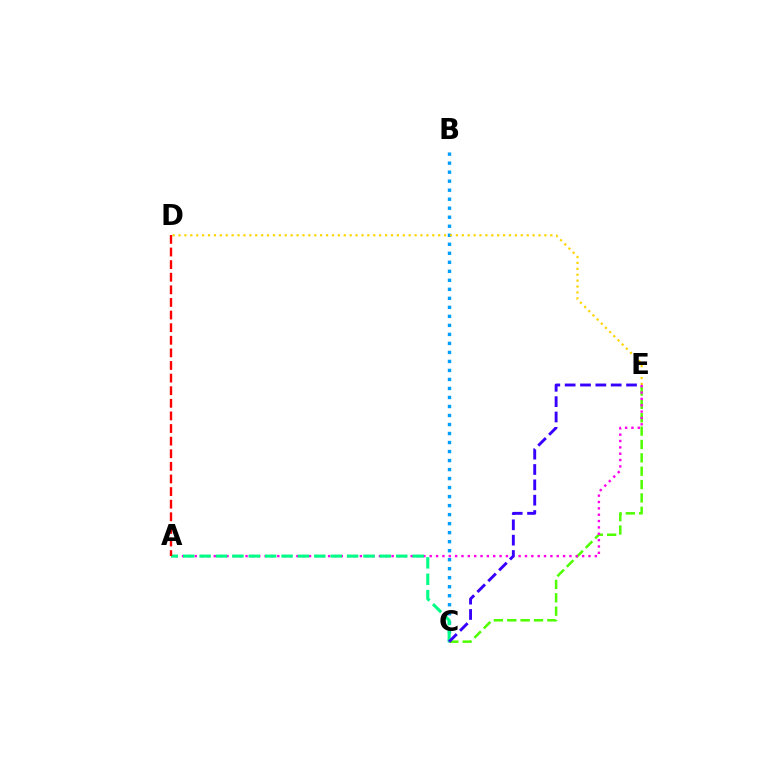{('B', 'C'): [{'color': '#009eff', 'line_style': 'dotted', 'thickness': 2.45}], ('C', 'E'): [{'color': '#4fff00', 'line_style': 'dashed', 'thickness': 1.82}, {'color': '#3700ff', 'line_style': 'dashed', 'thickness': 2.08}], ('D', 'E'): [{'color': '#ffd500', 'line_style': 'dotted', 'thickness': 1.6}], ('A', 'E'): [{'color': '#ff00ed', 'line_style': 'dotted', 'thickness': 1.73}], ('A', 'C'): [{'color': '#00ff86', 'line_style': 'dashed', 'thickness': 2.23}], ('A', 'D'): [{'color': '#ff0000', 'line_style': 'dashed', 'thickness': 1.71}]}